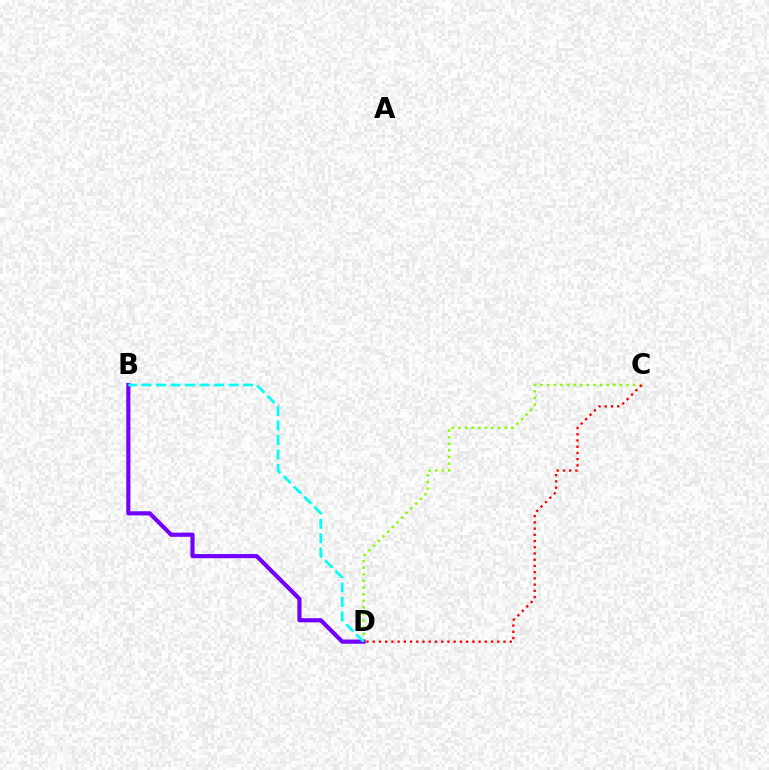{('C', 'D'): [{'color': '#84ff00', 'line_style': 'dotted', 'thickness': 1.8}, {'color': '#ff0000', 'line_style': 'dotted', 'thickness': 1.69}], ('B', 'D'): [{'color': '#7200ff', 'line_style': 'solid', 'thickness': 2.99}, {'color': '#00fff6', 'line_style': 'dashed', 'thickness': 1.97}]}